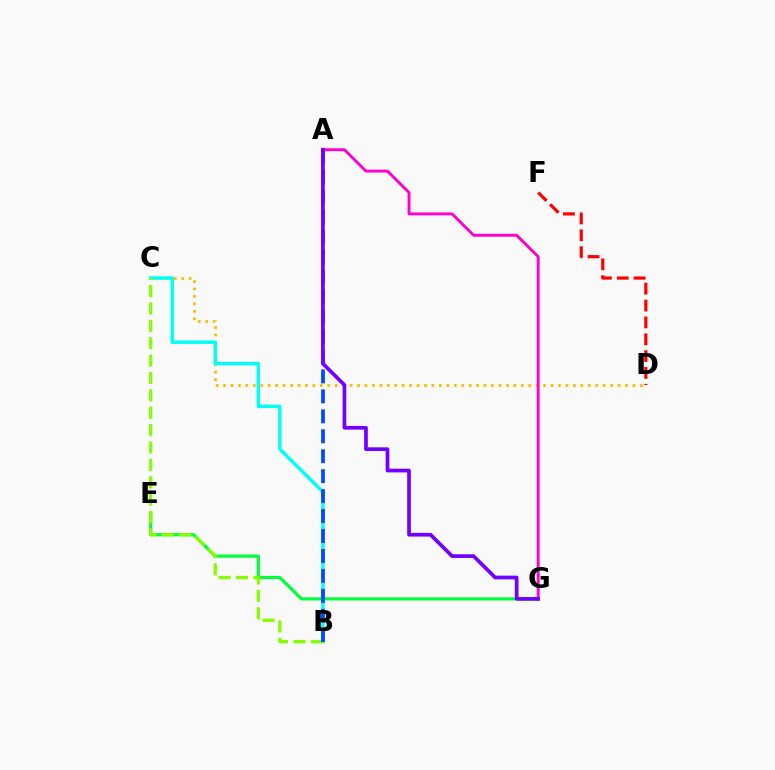{('C', 'D'): [{'color': '#ffbd00', 'line_style': 'dotted', 'thickness': 2.02}], ('B', 'C'): [{'color': '#00fff6', 'line_style': 'solid', 'thickness': 2.46}, {'color': '#84ff00', 'line_style': 'dashed', 'thickness': 2.36}], ('E', 'G'): [{'color': '#00ff39', 'line_style': 'solid', 'thickness': 2.28}], ('A', 'B'): [{'color': '#004bff', 'line_style': 'dashed', 'thickness': 2.71}], ('D', 'F'): [{'color': '#ff0000', 'line_style': 'dashed', 'thickness': 2.29}], ('A', 'G'): [{'color': '#ff00cf', 'line_style': 'solid', 'thickness': 2.08}, {'color': '#7200ff', 'line_style': 'solid', 'thickness': 2.67}]}